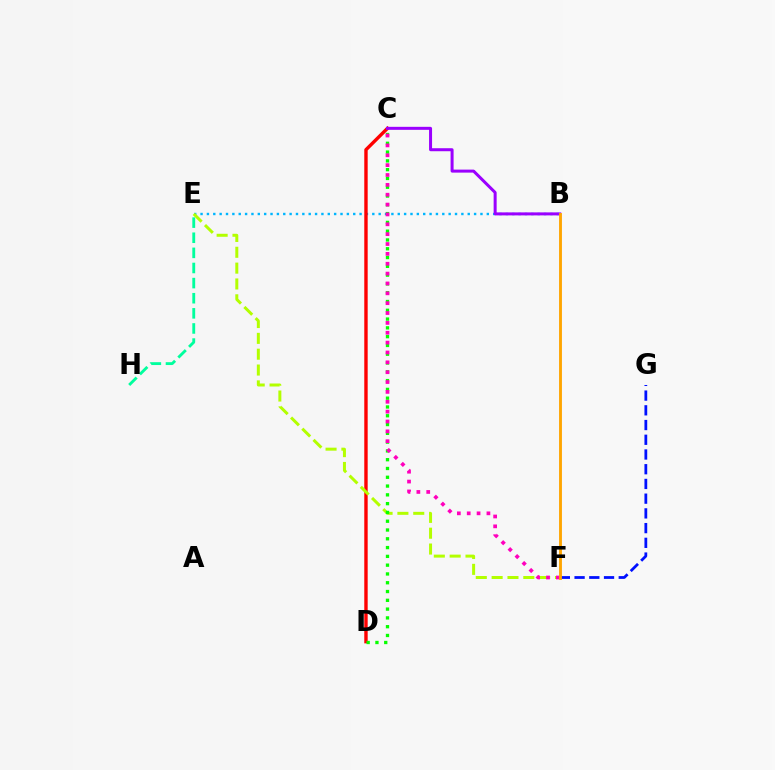{('B', 'E'): [{'color': '#00b5ff', 'line_style': 'dotted', 'thickness': 1.73}], ('C', 'D'): [{'color': '#ff0000', 'line_style': 'solid', 'thickness': 2.45}, {'color': '#08ff00', 'line_style': 'dotted', 'thickness': 2.39}], ('E', 'H'): [{'color': '#00ff9d', 'line_style': 'dashed', 'thickness': 2.05}], ('E', 'F'): [{'color': '#b3ff00', 'line_style': 'dashed', 'thickness': 2.15}], ('B', 'C'): [{'color': '#9b00ff', 'line_style': 'solid', 'thickness': 2.16}], ('C', 'F'): [{'color': '#ff00bd', 'line_style': 'dotted', 'thickness': 2.68}], ('F', 'G'): [{'color': '#0010ff', 'line_style': 'dashed', 'thickness': 2.0}], ('B', 'F'): [{'color': '#ffa500', 'line_style': 'solid', 'thickness': 2.07}]}